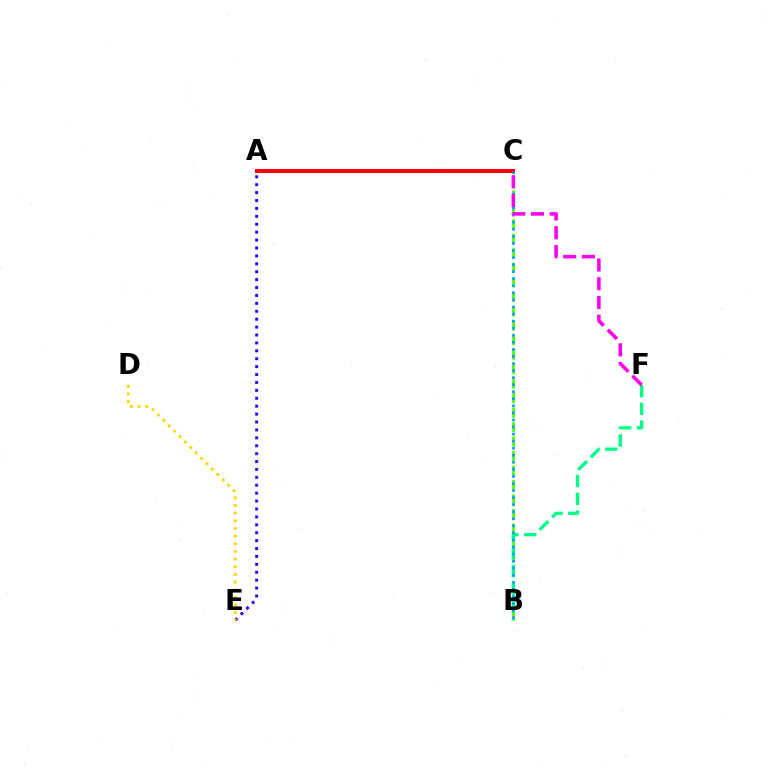{('A', 'C'): [{'color': '#ff0000', 'line_style': 'solid', 'thickness': 2.9}], ('B', 'C'): [{'color': '#4fff00', 'line_style': 'dashed', 'thickness': 1.97}, {'color': '#009eff', 'line_style': 'dotted', 'thickness': 1.92}], ('B', 'F'): [{'color': '#00ff86', 'line_style': 'dashed', 'thickness': 2.4}], ('A', 'E'): [{'color': '#3700ff', 'line_style': 'dotted', 'thickness': 2.15}], ('C', 'F'): [{'color': '#ff00ed', 'line_style': 'dashed', 'thickness': 2.55}], ('D', 'E'): [{'color': '#ffd500', 'line_style': 'dotted', 'thickness': 2.08}]}